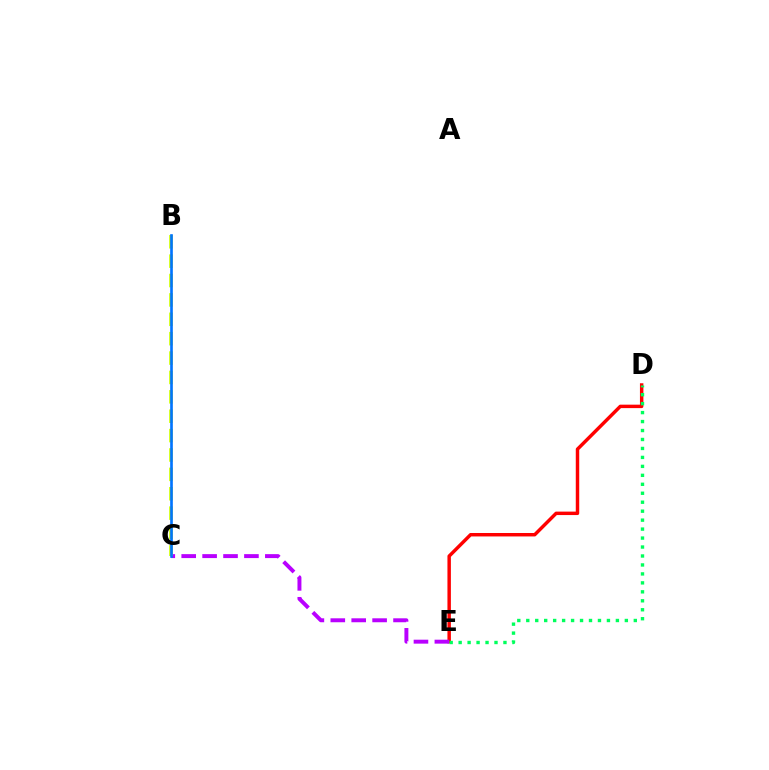{('D', 'E'): [{'color': '#ff0000', 'line_style': 'solid', 'thickness': 2.48}, {'color': '#00ff5c', 'line_style': 'dotted', 'thickness': 2.43}], ('C', 'E'): [{'color': '#b900ff', 'line_style': 'dashed', 'thickness': 2.84}], ('B', 'C'): [{'color': '#d1ff00', 'line_style': 'dashed', 'thickness': 2.63}, {'color': '#0074ff', 'line_style': 'solid', 'thickness': 1.91}]}